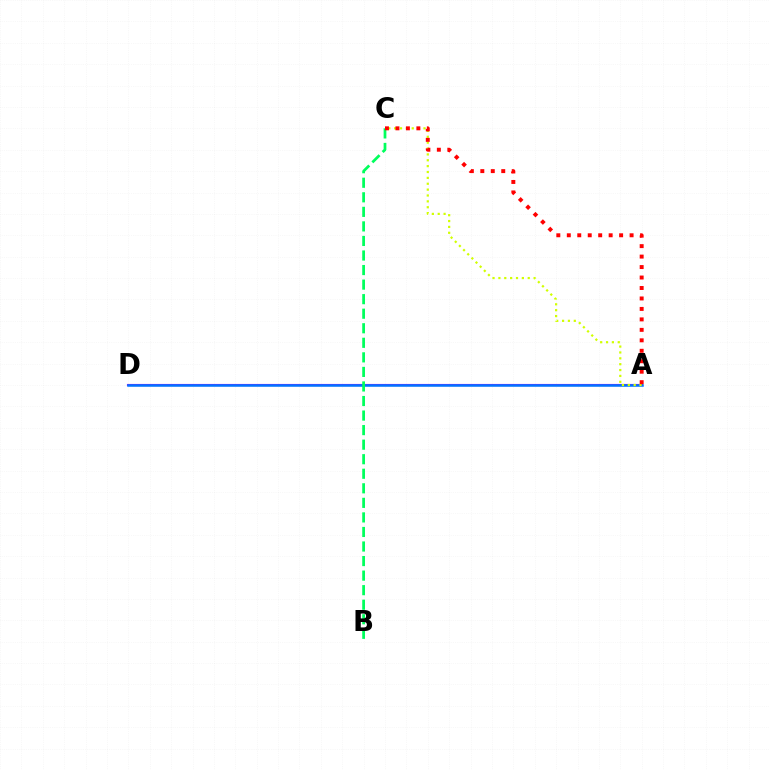{('A', 'D'): [{'color': '#b900ff', 'line_style': 'solid', 'thickness': 1.53}, {'color': '#0074ff', 'line_style': 'solid', 'thickness': 1.81}], ('A', 'C'): [{'color': '#d1ff00', 'line_style': 'dotted', 'thickness': 1.59}, {'color': '#ff0000', 'line_style': 'dotted', 'thickness': 2.84}], ('B', 'C'): [{'color': '#00ff5c', 'line_style': 'dashed', 'thickness': 1.98}]}